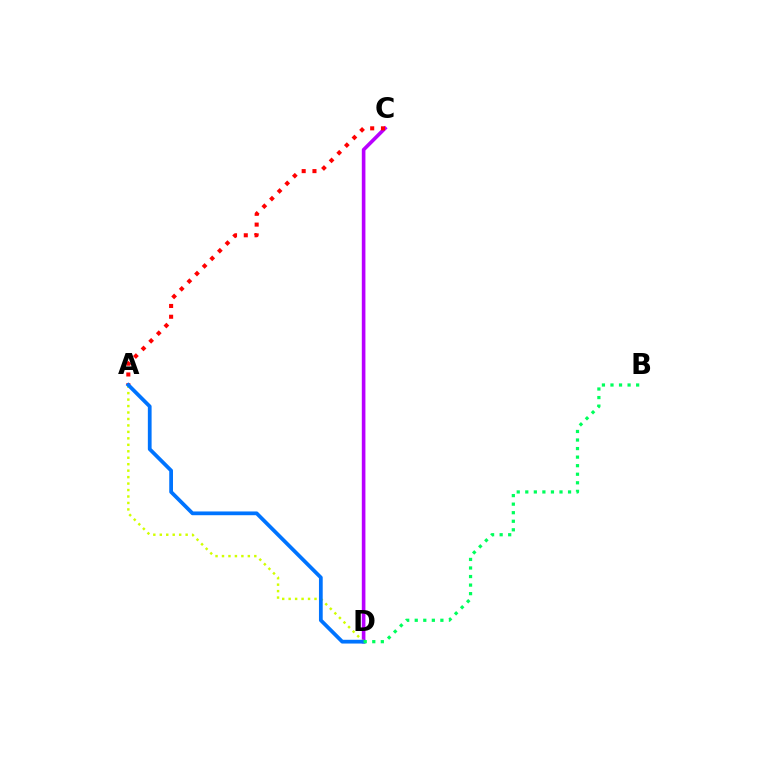{('C', 'D'): [{'color': '#b900ff', 'line_style': 'solid', 'thickness': 2.6}], ('A', 'D'): [{'color': '#d1ff00', 'line_style': 'dotted', 'thickness': 1.76}, {'color': '#0074ff', 'line_style': 'solid', 'thickness': 2.7}], ('A', 'C'): [{'color': '#ff0000', 'line_style': 'dotted', 'thickness': 2.93}], ('B', 'D'): [{'color': '#00ff5c', 'line_style': 'dotted', 'thickness': 2.32}]}